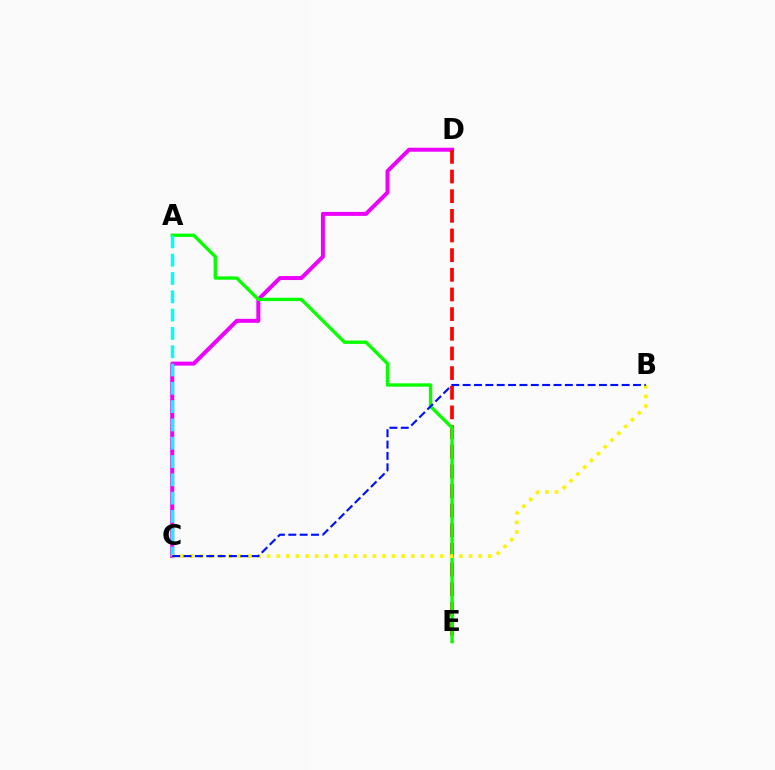{('C', 'D'): [{'color': '#ee00ff', 'line_style': 'solid', 'thickness': 2.87}], ('D', 'E'): [{'color': '#ff0000', 'line_style': 'dashed', 'thickness': 2.67}], ('A', 'E'): [{'color': '#08ff00', 'line_style': 'solid', 'thickness': 2.42}], ('A', 'C'): [{'color': '#00fff6', 'line_style': 'dashed', 'thickness': 2.49}], ('B', 'C'): [{'color': '#fcf500', 'line_style': 'dotted', 'thickness': 2.61}, {'color': '#0010ff', 'line_style': 'dashed', 'thickness': 1.54}]}